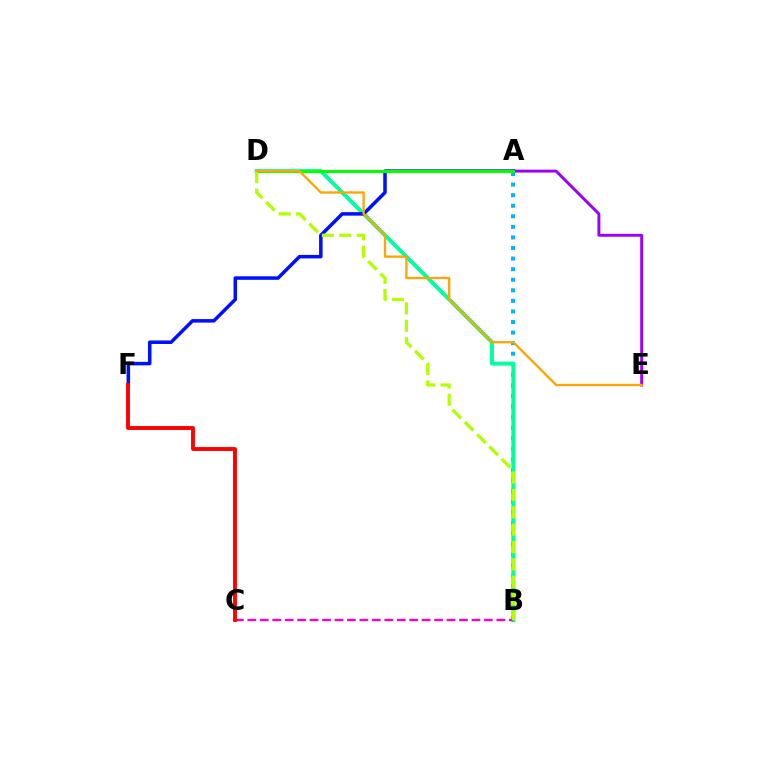{('A', 'E'): [{'color': '#9b00ff', 'line_style': 'solid', 'thickness': 2.1}], ('A', 'B'): [{'color': '#00b5ff', 'line_style': 'dotted', 'thickness': 2.87}], ('B', 'D'): [{'color': '#00ff9d', 'line_style': 'solid', 'thickness': 2.86}, {'color': '#b3ff00', 'line_style': 'dashed', 'thickness': 2.36}], ('B', 'C'): [{'color': '#ff00bd', 'line_style': 'dashed', 'thickness': 1.69}], ('A', 'F'): [{'color': '#0010ff', 'line_style': 'solid', 'thickness': 2.53}], ('A', 'D'): [{'color': '#08ff00', 'line_style': 'solid', 'thickness': 2.2}], ('C', 'F'): [{'color': '#ff0000', 'line_style': 'solid', 'thickness': 2.8}], ('D', 'E'): [{'color': '#ffa500', 'line_style': 'solid', 'thickness': 1.66}]}